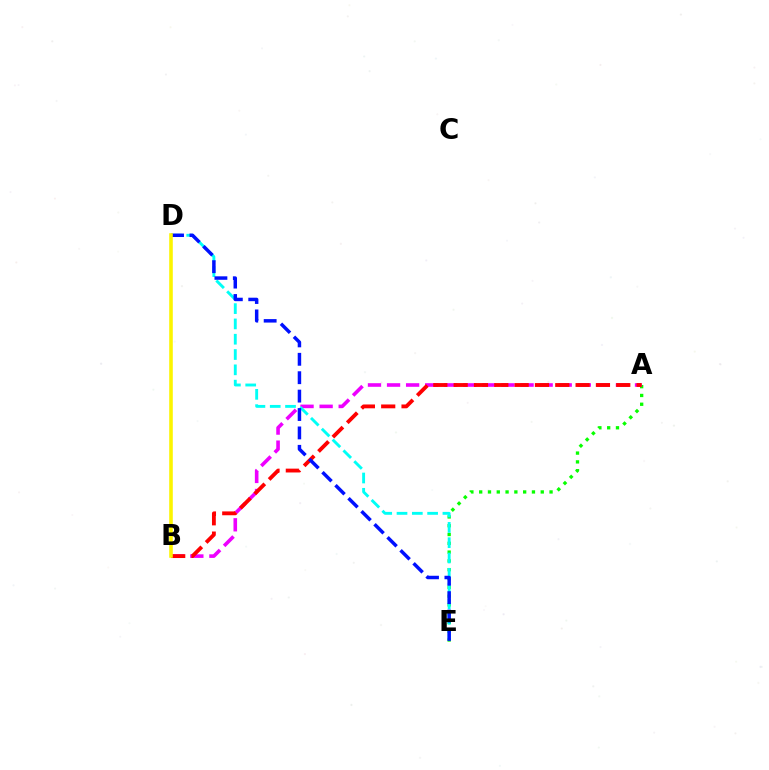{('A', 'E'): [{'color': '#08ff00', 'line_style': 'dotted', 'thickness': 2.39}], ('A', 'B'): [{'color': '#ee00ff', 'line_style': 'dashed', 'thickness': 2.59}, {'color': '#ff0000', 'line_style': 'dashed', 'thickness': 2.76}], ('D', 'E'): [{'color': '#00fff6', 'line_style': 'dashed', 'thickness': 2.08}, {'color': '#0010ff', 'line_style': 'dashed', 'thickness': 2.5}], ('B', 'D'): [{'color': '#fcf500', 'line_style': 'solid', 'thickness': 2.58}]}